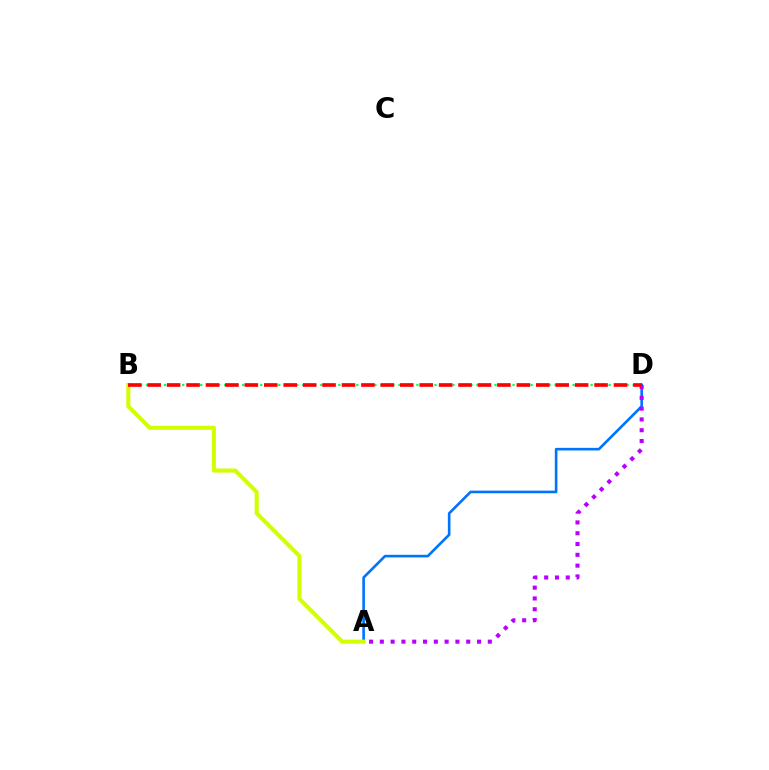{('A', 'D'): [{'color': '#0074ff', 'line_style': 'solid', 'thickness': 1.89}, {'color': '#b900ff', 'line_style': 'dotted', 'thickness': 2.93}], ('B', 'D'): [{'color': '#00ff5c', 'line_style': 'dotted', 'thickness': 1.63}, {'color': '#ff0000', 'line_style': 'dashed', 'thickness': 2.64}], ('A', 'B'): [{'color': '#d1ff00', 'line_style': 'solid', 'thickness': 2.94}]}